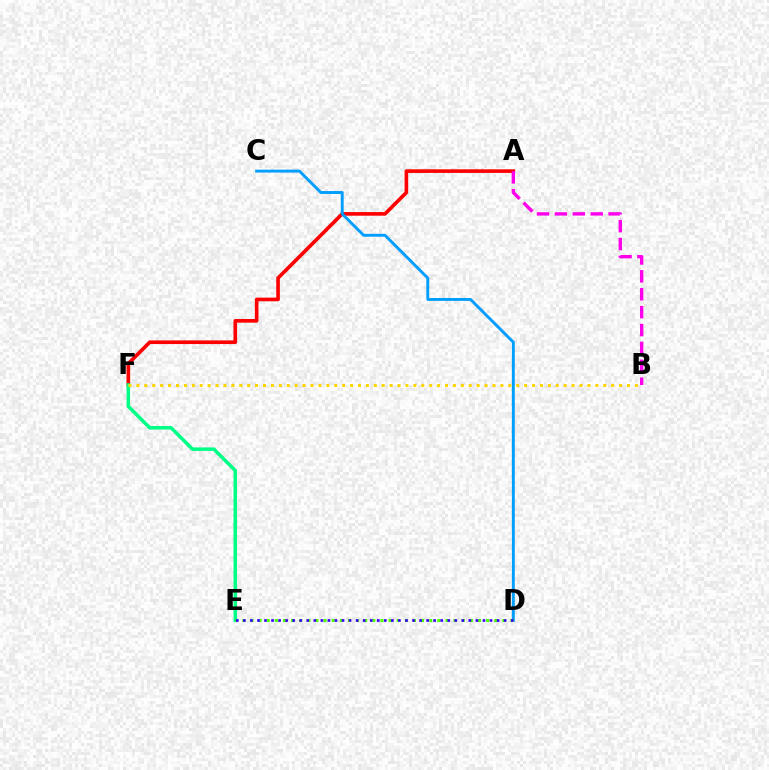{('A', 'F'): [{'color': '#ff0000', 'line_style': 'solid', 'thickness': 2.62}], ('E', 'F'): [{'color': '#00ff86', 'line_style': 'solid', 'thickness': 2.54}], ('C', 'D'): [{'color': '#009eff', 'line_style': 'solid', 'thickness': 2.09}], ('A', 'B'): [{'color': '#ff00ed', 'line_style': 'dashed', 'thickness': 2.43}], ('B', 'F'): [{'color': '#ffd500', 'line_style': 'dotted', 'thickness': 2.15}], ('D', 'E'): [{'color': '#4fff00', 'line_style': 'dotted', 'thickness': 2.21}, {'color': '#3700ff', 'line_style': 'dotted', 'thickness': 1.91}]}